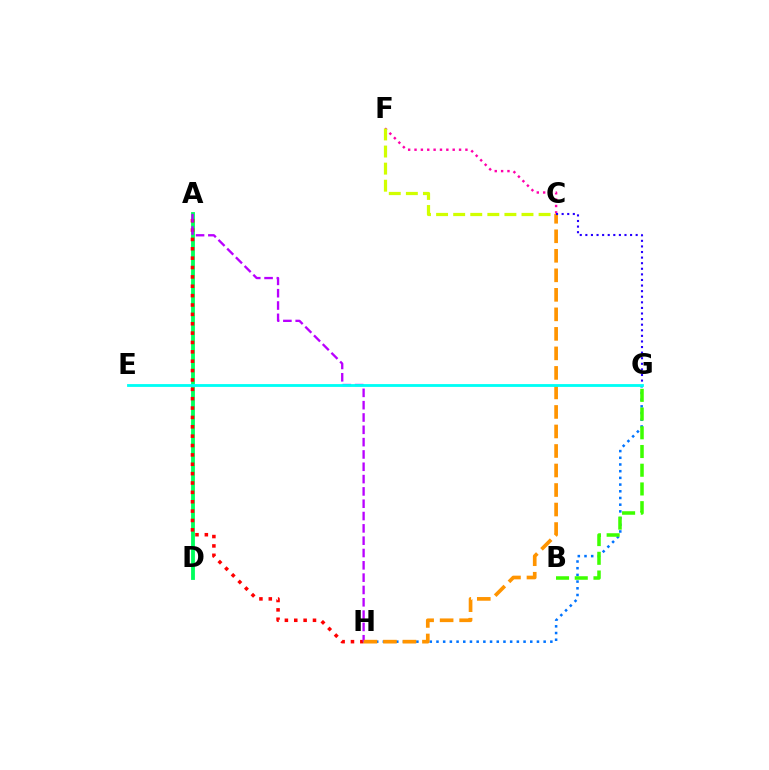{('A', 'D'): [{'color': '#00ff5c', 'line_style': 'solid', 'thickness': 2.75}], ('C', 'F'): [{'color': '#ff00ac', 'line_style': 'dotted', 'thickness': 1.73}, {'color': '#d1ff00', 'line_style': 'dashed', 'thickness': 2.32}], ('A', 'H'): [{'color': '#ff0000', 'line_style': 'dotted', 'thickness': 2.55}, {'color': '#b900ff', 'line_style': 'dashed', 'thickness': 1.67}], ('G', 'H'): [{'color': '#0074ff', 'line_style': 'dotted', 'thickness': 1.82}], ('B', 'G'): [{'color': '#3dff00', 'line_style': 'dashed', 'thickness': 2.54}], ('C', 'H'): [{'color': '#ff9400', 'line_style': 'dashed', 'thickness': 2.65}], ('E', 'G'): [{'color': '#00fff6', 'line_style': 'solid', 'thickness': 2.03}], ('C', 'G'): [{'color': '#2500ff', 'line_style': 'dotted', 'thickness': 1.52}]}